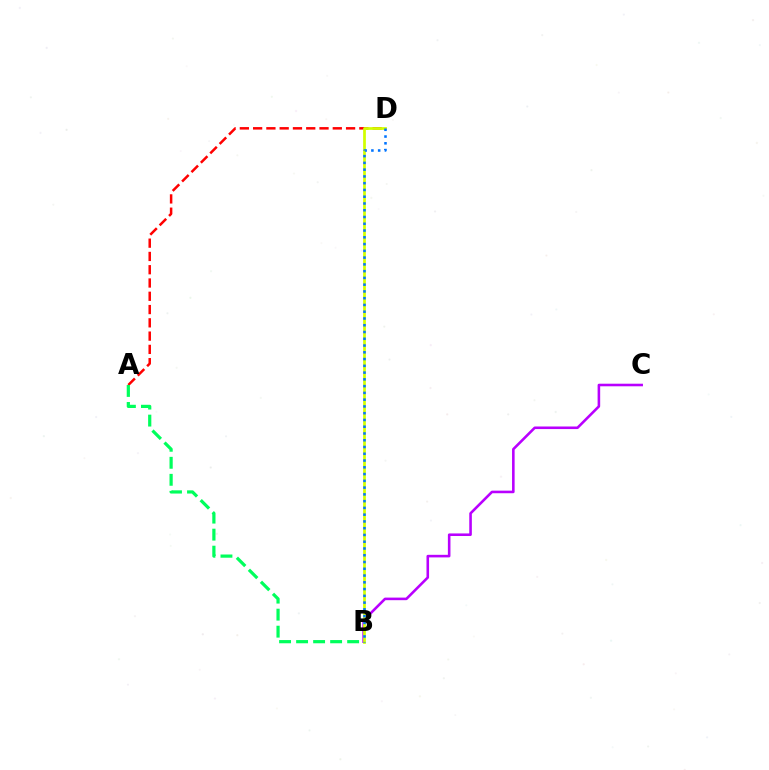{('B', 'C'): [{'color': '#b900ff', 'line_style': 'solid', 'thickness': 1.86}], ('A', 'D'): [{'color': '#ff0000', 'line_style': 'dashed', 'thickness': 1.8}], ('B', 'D'): [{'color': '#d1ff00', 'line_style': 'solid', 'thickness': 1.97}, {'color': '#0074ff', 'line_style': 'dotted', 'thickness': 1.84}], ('A', 'B'): [{'color': '#00ff5c', 'line_style': 'dashed', 'thickness': 2.31}]}